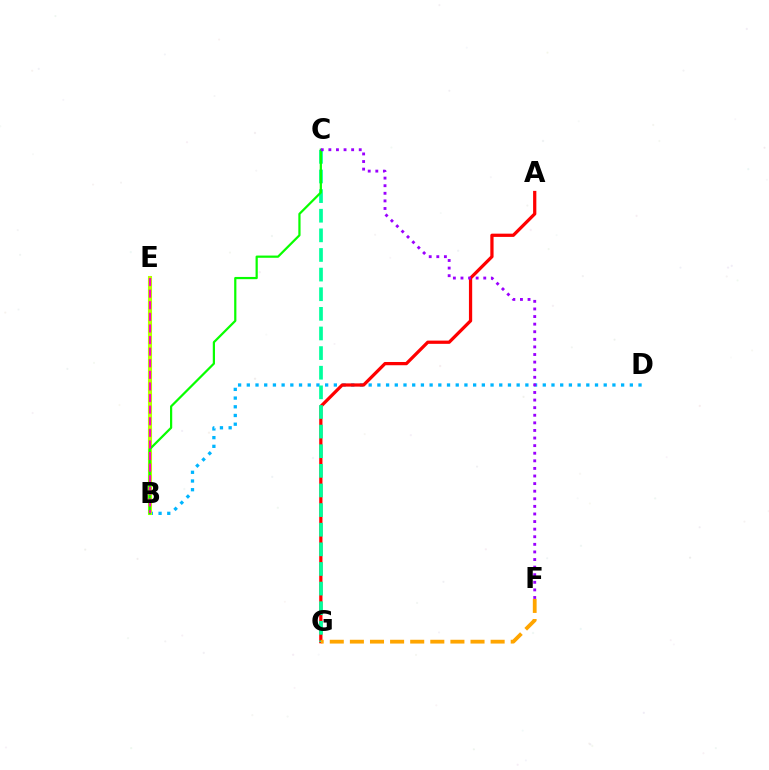{('B', 'D'): [{'color': '#00b5ff', 'line_style': 'dotted', 'thickness': 2.37}], ('B', 'E'): [{'color': '#0010ff', 'line_style': 'dashed', 'thickness': 2.89}, {'color': '#b3ff00', 'line_style': 'solid', 'thickness': 2.94}, {'color': '#ff00bd', 'line_style': 'dashed', 'thickness': 1.58}], ('A', 'G'): [{'color': '#ff0000', 'line_style': 'solid', 'thickness': 2.34}], ('C', 'G'): [{'color': '#00ff9d', 'line_style': 'dashed', 'thickness': 2.67}], ('B', 'C'): [{'color': '#08ff00', 'line_style': 'solid', 'thickness': 1.6}], ('F', 'G'): [{'color': '#ffa500', 'line_style': 'dashed', 'thickness': 2.73}], ('C', 'F'): [{'color': '#9b00ff', 'line_style': 'dotted', 'thickness': 2.06}]}